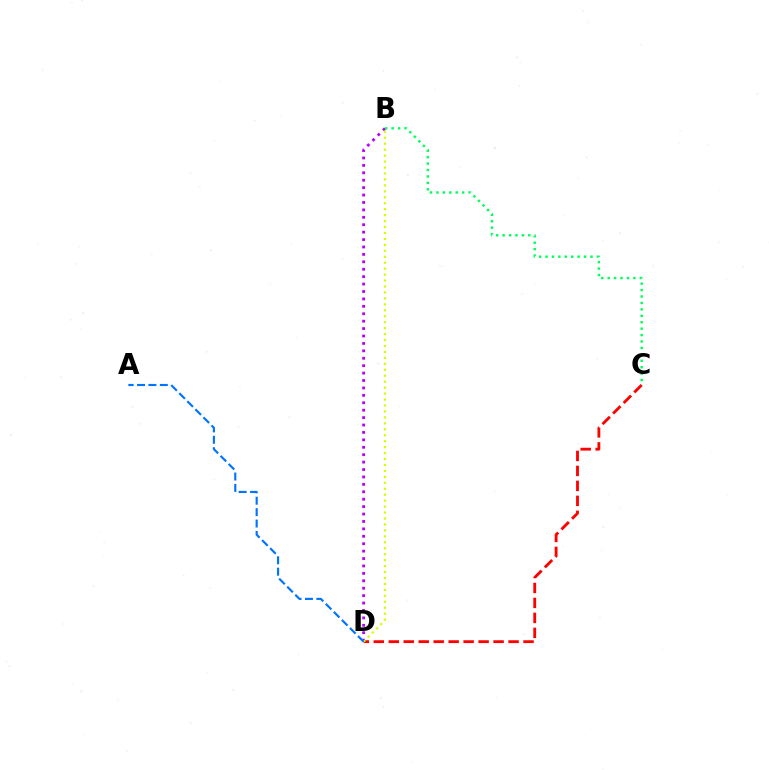{('C', 'D'): [{'color': '#ff0000', 'line_style': 'dashed', 'thickness': 2.03}], ('B', 'D'): [{'color': '#b900ff', 'line_style': 'dotted', 'thickness': 2.02}, {'color': '#d1ff00', 'line_style': 'dotted', 'thickness': 1.62}], ('B', 'C'): [{'color': '#00ff5c', 'line_style': 'dotted', 'thickness': 1.75}], ('A', 'D'): [{'color': '#0074ff', 'line_style': 'dashed', 'thickness': 1.55}]}